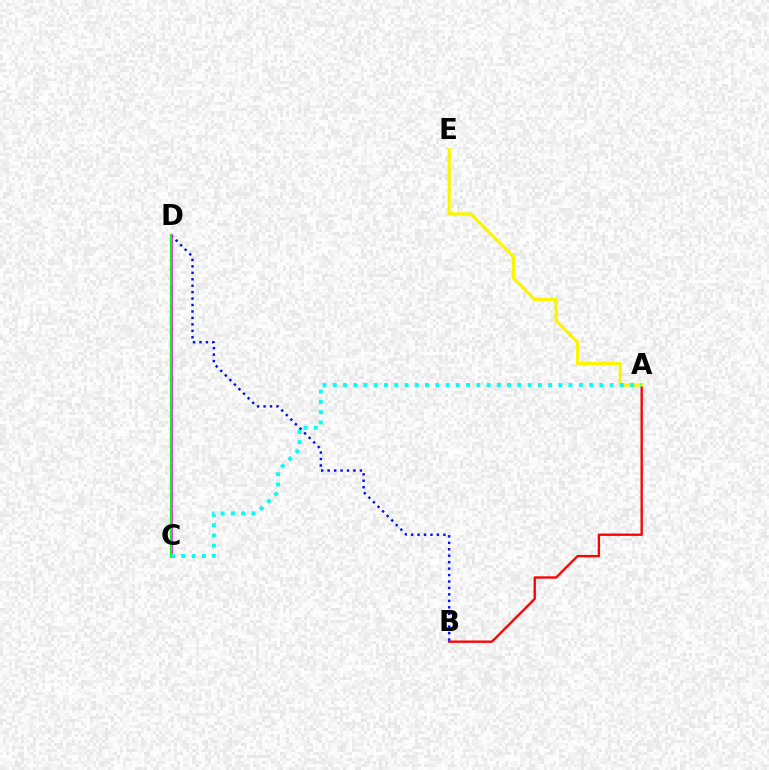{('A', 'B'): [{'color': '#ff0000', 'line_style': 'solid', 'thickness': 1.69}], ('A', 'E'): [{'color': '#fcf500', 'line_style': 'solid', 'thickness': 2.28}], ('B', 'D'): [{'color': '#0010ff', 'line_style': 'dotted', 'thickness': 1.75}], ('C', 'D'): [{'color': '#ee00ff', 'line_style': 'solid', 'thickness': 1.88}, {'color': '#08ff00', 'line_style': 'solid', 'thickness': 1.53}], ('A', 'C'): [{'color': '#00fff6', 'line_style': 'dotted', 'thickness': 2.79}]}